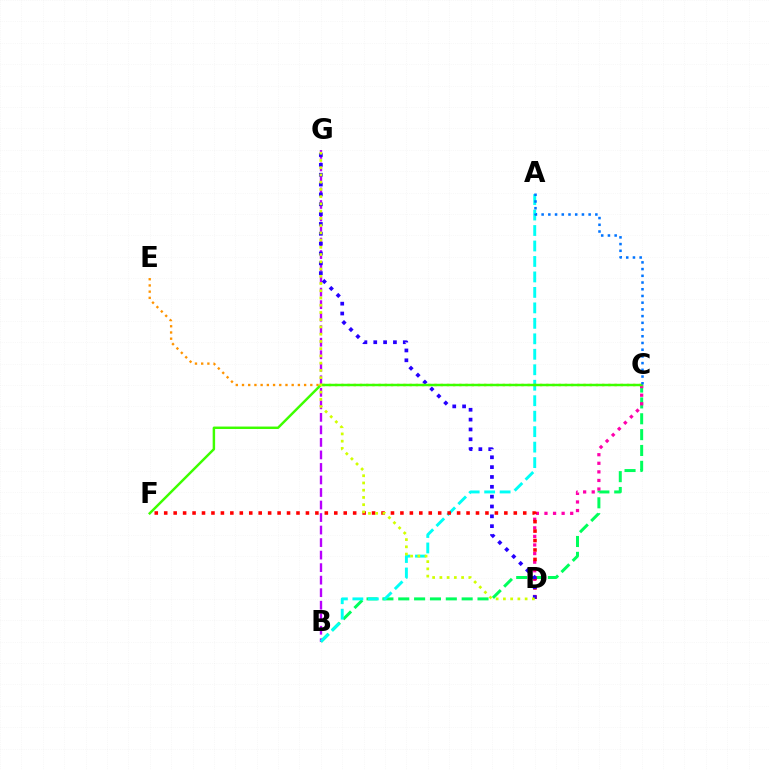{('B', 'C'): [{'color': '#00ff5c', 'line_style': 'dashed', 'thickness': 2.15}], ('B', 'G'): [{'color': '#b900ff', 'line_style': 'dashed', 'thickness': 1.7}], ('A', 'B'): [{'color': '#00fff6', 'line_style': 'dashed', 'thickness': 2.1}], ('C', 'E'): [{'color': '#ff9400', 'line_style': 'dotted', 'thickness': 1.69}], ('C', 'D'): [{'color': '#ff00ac', 'line_style': 'dotted', 'thickness': 2.33}], ('D', 'F'): [{'color': '#ff0000', 'line_style': 'dotted', 'thickness': 2.57}], ('D', 'G'): [{'color': '#2500ff', 'line_style': 'dotted', 'thickness': 2.67}, {'color': '#d1ff00', 'line_style': 'dotted', 'thickness': 1.97}], ('C', 'F'): [{'color': '#3dff00', 'line_style': 'solid', 'thickness': 1.77}], ('A', 'C'): [{'color': '#0074ff', 'line_style': 'dotted', 'thickness': 1.82}]}